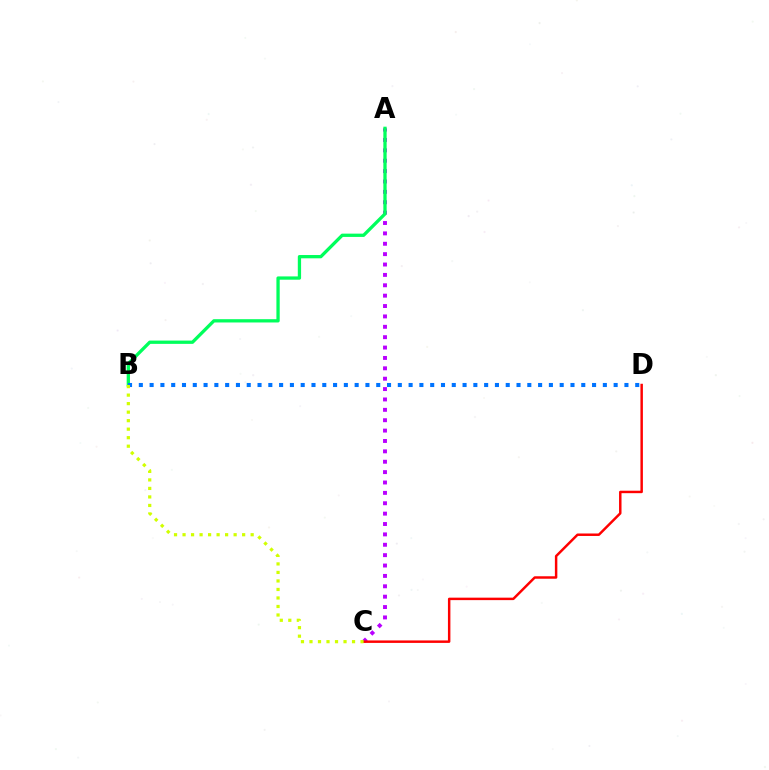{('A', 'C'): [{'color': '#b900ff', 'line_style': 'dotted', 'thickness': 2.82}], ('A', 'B'): [{'color': '#00ff5c', 'line_style': 'solid', 'thickness': 2.37}], ('C', 'D'): [{'color': '#ff0000', 'line_style': 'solid', 'thickness': 1.77}], ('B', 'D'): [{'color': '#0074ff', 'line_style': 'dotted', 'thickness': 2.93}], ('B', 'C'): [{'color': '#d1ff00', 'line_style': 'dotted', 'thickness': 2.31}]}